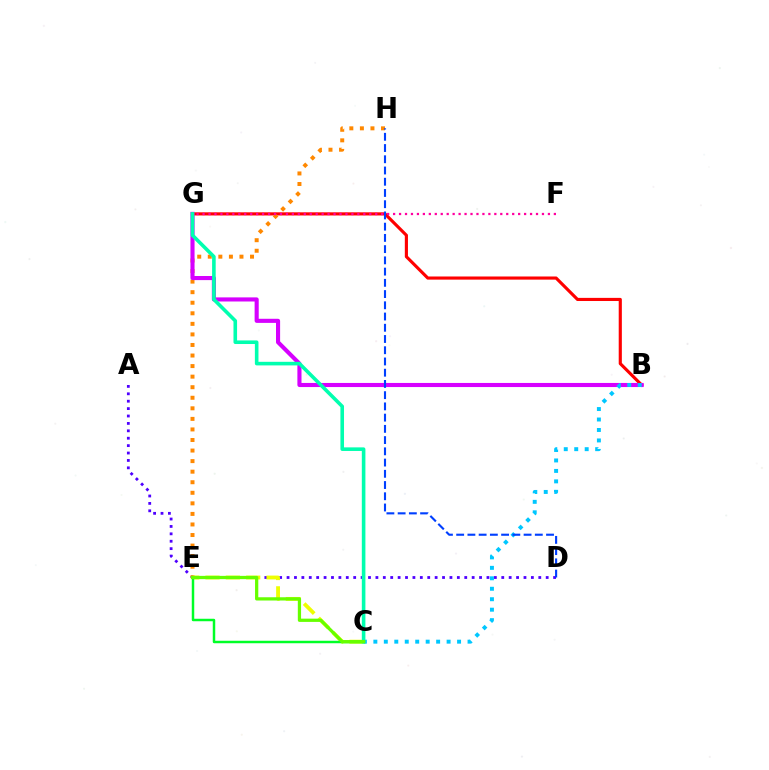{('A', 'D'): [{'color': '#4f00ff', 'line_style': 'dotted', 'thickness': 2.01}], ('B', 'G'): [{'color': '#ff0000', 'line_style': 'solid', 'thickness': 2.26}, {'color': '#d600ff', 'line_style': 'solid', 'thickness': 2.96}], ('E', 'H'): [{'color': '#ff8800', 'line_style': 'dotted', 'thickness': 2.87}], ('C', 'E'): [{'color': '#eeff00', 'line_style': 'dashed', 'thickness': 2.76}, {'color': '#00ff27', 'line_style': 'solid', 'thickness': 1.78}, {'color': '#66ff00', 'line_style': 'solid', 'thickness': 2.34}], ('B', 'C'): [{'color': '#00c7ff', 'line_style': 'dotted', 'thickness': 2.84}], ('C', 'G'): [{'color': '#00ffaf', 'line_style': 'solid', 'thickness': 2.59}], ('D', 'H'): [{'color': '#003fff', 'line_style': 'dashed', 'thickness': 1.53}], ('F', 'G'): [{'color': '#ff00a0', 'line_style': 'dotted', 'thickness': 1.62}]}